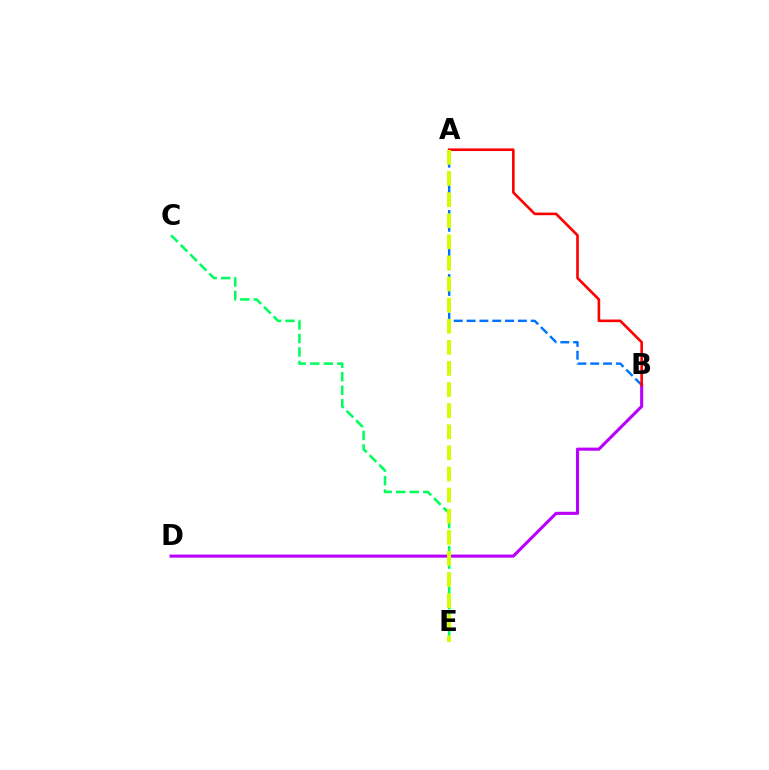{('B', 'D'): [{'color': '#b900ff', 'line_style': 'solid', 'thickness': 2.22}], ('A', 'B'): [{'color': '#0074ff', 'line_style': 'dashed', 'thickness': 1.74}, {'color': '#ff0000', 'line_style': 'solid', 'thickness': 1.89}], ('C', 'E'): [{'color': '#00ff5c', 'line_style': 'dashed', 'thickness': 1.84}], ('A', 'E'): [{'color': '#d1ff00', 'line_style': 'dashed', 'thickness': 2.87}]}